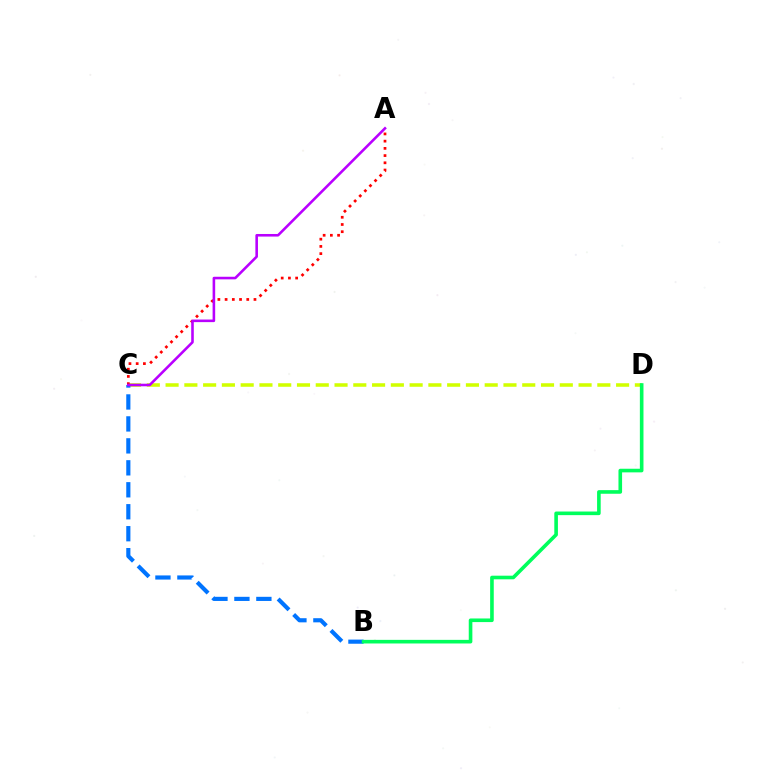{('C', 'D'): [{'color': '#d1ff00', 'line_style': 'dashed', 'thickness': 2.55}], ('B', 'C'): [{'color': '#0074ff', 'line_style': 'dashed', 'thickness': 2.98}], ('A', 'C'): [{'color': '#ff0000', 'line_style': 'dotted', 'thickness': 1.96}, {'color': '#b900ff', 'line_style': 'solid', 'thickness': 1.86}], ('B', 'D'): [{'color': '#00ff5c', 'line_style': 'solid', 'thickness': 2.6}]}